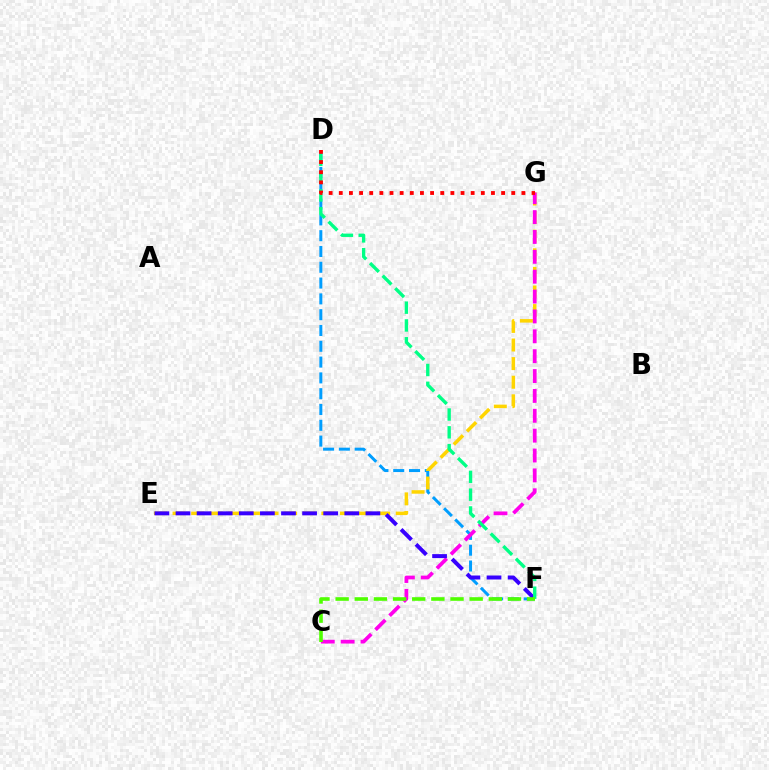{('D', 'F'): [{'color': '#009eff', 'line_style': 'dashed', 'thickness': 2.15}, {'color': '#00ff86', 'line_style': 'dashed', 'thickness': 2.42}], ('E', 'G'): [{'color': '#ffd500', 'line_style': 'dashed', 'thickness': 2.53}], ('C', 'G'): [{'color': '#ff00ed', 'line_style': 'dashed', 'thickness': 2.7}], ('E', 'F'): [{'color': '#3700ff', 'line_style': 'dashed', 'thickness': 2.87}], ('C', 'F'): [{'color': '#4fff00', 'line_style': 'dashed', 'thickness': 2.6}], ('D', 'G'): [{'color': '#ff0000', 'line_style': 'dotted', 'thickness': 2.76}]}